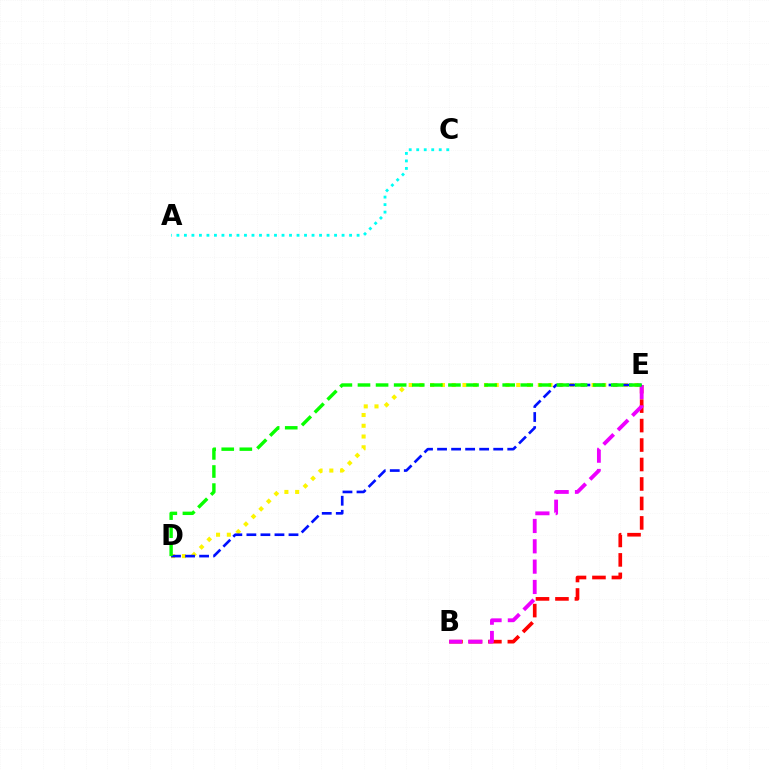{('D', 'E'): [{'color': '#fcf500', 'line_style': 'dotted', 'thickness': 2.92}, {'color': '#0010ff', 'line_style': 'dashed', 'thickness': 1.91}, {'color': '#08ff00', 'line_style': 'dashed', 'thickness': 2.46}], ('B', 'E'): [{'color': '#ff0000', 'line_style': 'dashed', 'thickness': 2.64}, {'color': '#ee00ff', 'line_style': 'dashed', 'thickness': 2.76}], ('A', 'C'): [{'color': '#00fff6', 'line_style': 'dotted', 'thickness': 2.04}]}